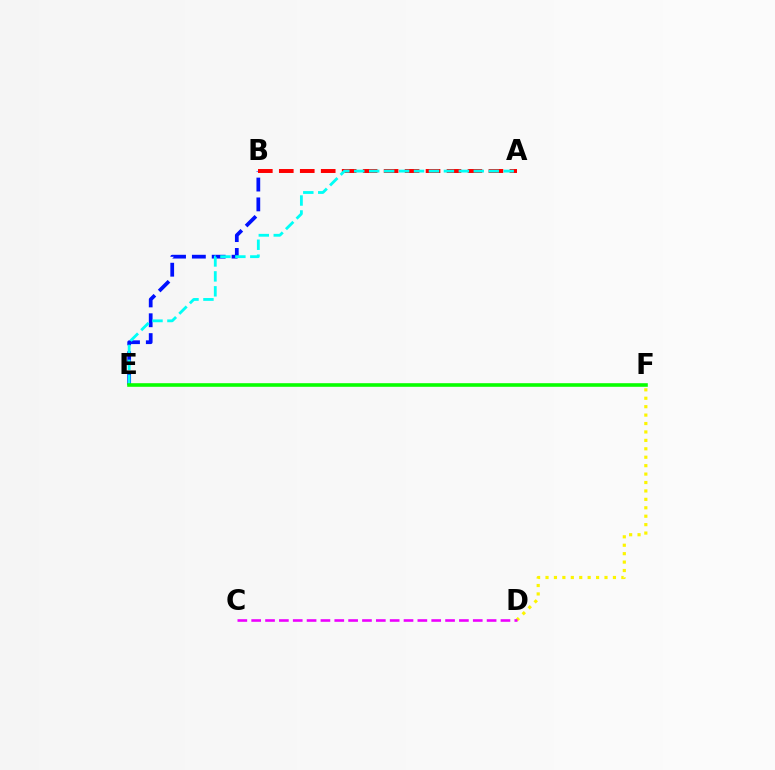{('D', 'F'): [{'color': '#fcf500', 'line_style': 'dotted', 'thickness': 2.29}], ('B', 'E'): [{'color': '#0010ff', 'line_style': 'dashed', 'thickness': 2.69}], ('A', 'B'): [{'color': '#ff0000', 'line_style': 'dashed', 'thickness': 2.85}], ('A', 'E'): [{'color': '#00fff6', 'line_style': 'dashed', 'thickness': 2.03}], ('C', 'D'): [{'color': '#ee00ff', 'line_style': 'dashed', 'thickness': 1.88}], ('E', 'F'): [{'color': '#08ff00', 'line_style': 'solid', 'thickness': 2.59}]}